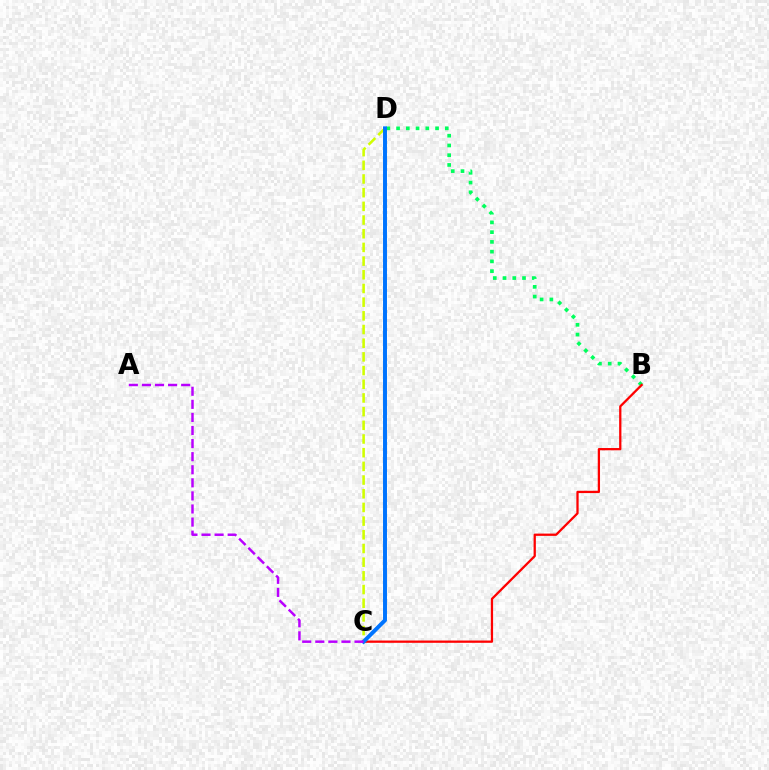{('C', 'D'): [{'color': '#d1ff00', 'line_style': 'dashed', 'thickness': 1.86}, {'color': '#0074ff', 'line_style': 'solid', 'thickness': 2.85}], ('B', 'D'): [{'color': '#00ff5c', 'line_style': 'dotted', 'thickness': 2.65}], ('B', 'C'): [{'color': '#ff0000', 'line_style': 'solid', 'thickness': 1.64}], ('A', 'C'): [{'color': '#b900ff', 'line_style': 'dashed', 'thickness': 1.78}]}